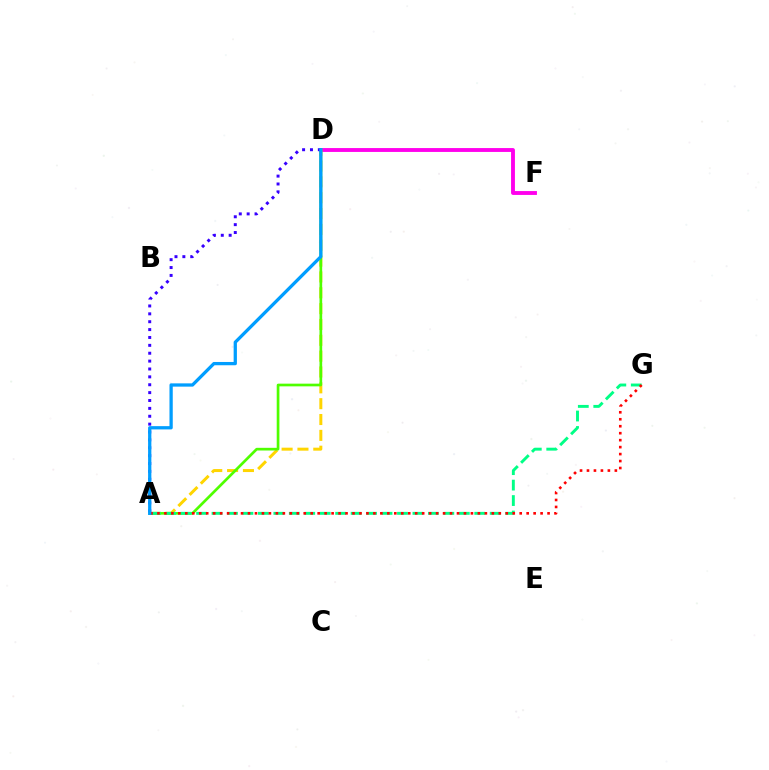{('D', 'F'): [{'color': '#ff00ed', 'line_style': 'solid', 'thickness': 2.78}], ('A', 'D'): [{'color': '#ffd500', 'line_style': 'dashed', 'thickness': 2.15}, {'color': '#4fff00', 'line_style': 'solid', 'thickness': 1.94}, {'color': '#3700ff', 'line_style': 'dotted', 'thickness': 2.14}, {'color': '#009eff', 'line_style': 'solid', 'thickness': 2.36}], ('A', 'G'): [{'color': '#00ff86', 'line_style': 'dashed', 'thickness': 2.1}, {'color': '#ff0000', 'line_style': 'dotted', 'thickness': 1.89}]}